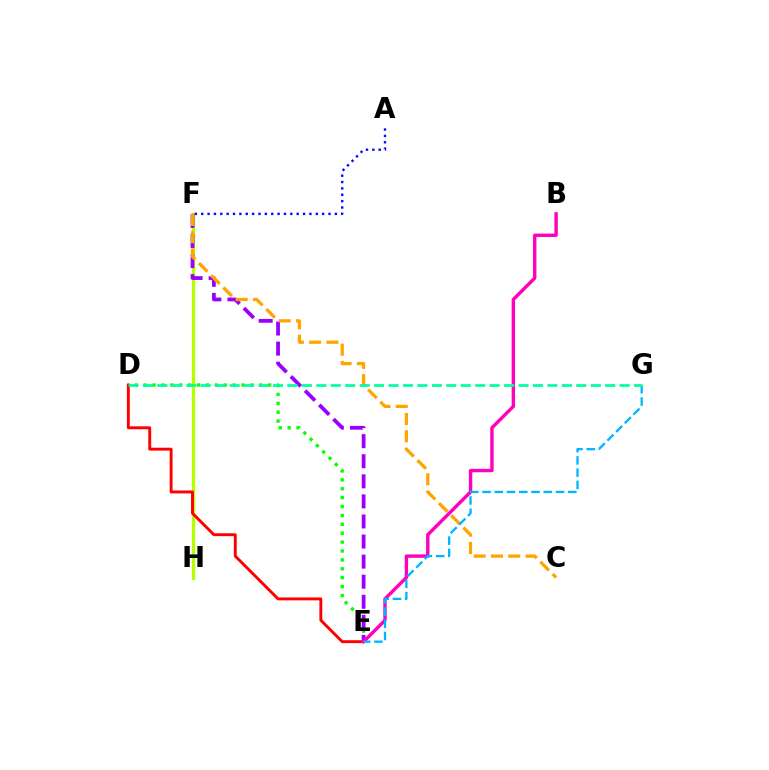{('F', 'H'): [{'color': '#b3ff00', 'line_style': 'solid', 'thickness': 2.35}], ('D', 'E'): [{'color': '#08ff00', 'line_style': 'dotted', 'thickness': 2.42}, {'color': '#ff0000', 'line_style': 'solid', 'thickness': 2.1}], ('E', 'F'): [{'color': '#9b00ff', 'line_style': 'dashed', 'thickness': 2.73}], ('C', 'F'): [{'color': '#ffa500', 'line_style': 'dashed', 'thickness': 2.35}], ('A', 'F'): [{'color': '#0010ff', 'line_style': 'dotted', 'thickness': 1.73}], ('B', 'E'): [{'color': '#ff00bd', 'line_style': 'solid', 'thickness': 2.45}], ('E', 'G'): [{'color': '#00b5ff', 'line_style': 'dashed', 'thickness': 1.66}], ('D', 'G'): [{'color': '#00ff9d', 'line_style': 'dashed', 'thickness': 1.96}]}